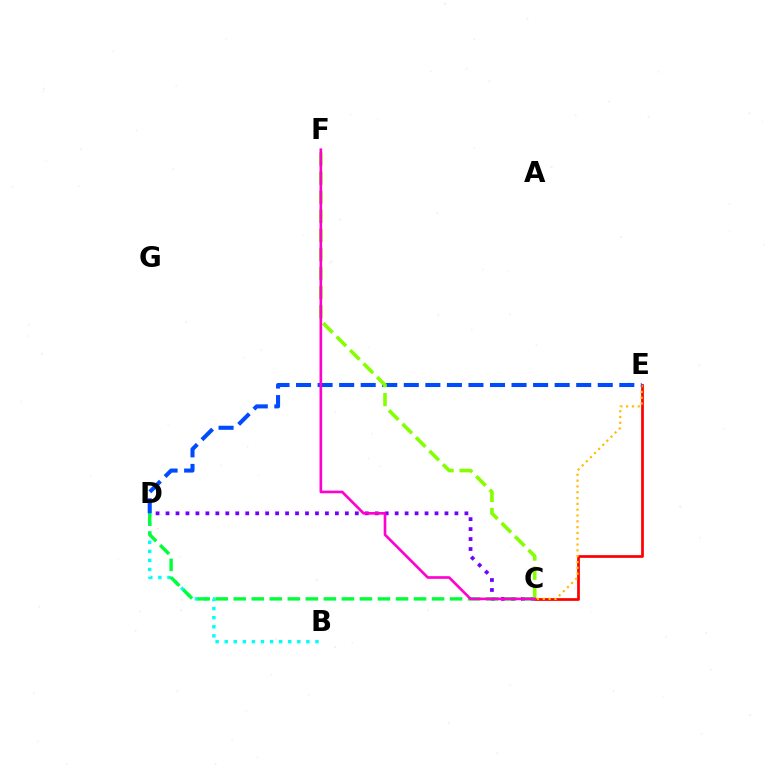{('B', 'D'): [{'color': '#00fff6', 'line_style': 'dotted', 'thickness': 2.47}], ('C', 'D'): [{'color': '#7200ff', 'line_style': 'dotted', 'thickness': 2.71}, {'color': '#00ff39', 'line_style': 'dashed', 'thickness': 2.45}], ('C', 'E'): [{'color': '#ff0000', 'line_style': 'solid', 'thickness': 1.97}, {'color': '#ffbd00', 'line_style': 'dotted', 'thickness': 1.58}], ('D', 'E'): [{'color': '#004bff', 'line_style': 'dashed', 'thickness': 2.93}], ('C', 'F'): [{'color': '#84ff00', 'line_style': 'dashed', 'thickness': 2.59}, {'color': '#ff00cf', 'line_style': 'solid', 'thickness': 1.9}]}